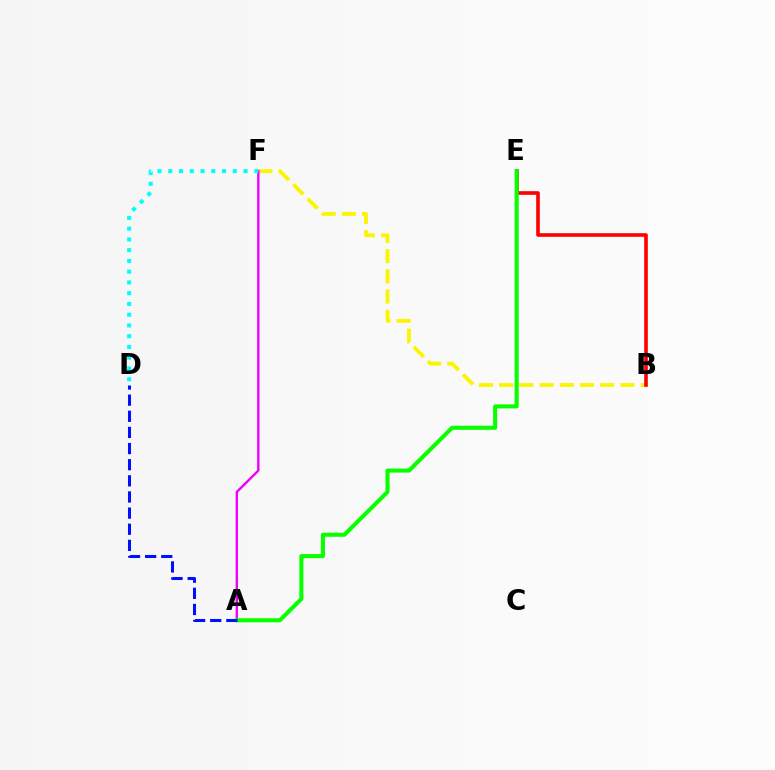{('B', 'F'): [{'color': '#fcf500', 'line_style': 'dashed', 'thickness': 2.75}], ('A', 'F'): [{'color': '#ee00ff', 'line_style': 'solid', 'thickness': 1.72}], ('D', 'F'): [{'color': '#00fff6', 'line_style': 'dotted', 'thickness': 2.92}], ('B', 'E'): [{'color': '#ff0000', 'line_style': 'solid', 'thickness': 2.61}], ('A', 'E'): [{'color': '#08ff00', 'line_style': 'solid', 'thickness': 2.92}], ('A', 'D'): [{'color': '#0010ff', 'line_style': 'dashed', 'thickness': 2.19}]}